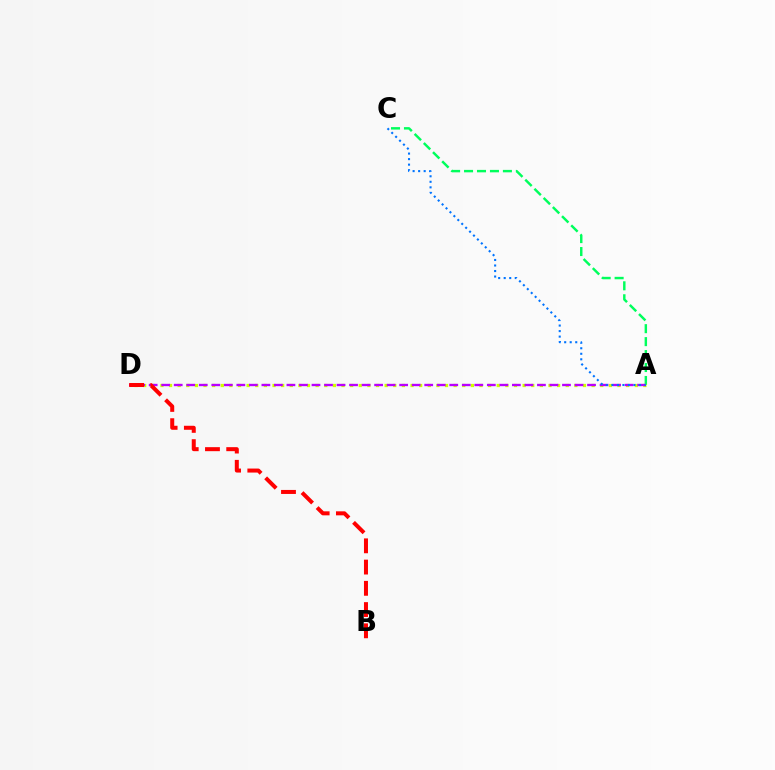{('A', 'C'): [{'color': '#00ff5c', 'line_style': 'dashed', 'thickness': 1.76}, {'color': '#0074ff', 'line_style': 'dotted', 'thickness': 1.5}], ('A', 'D'): [{'color': '#d1ff00', 'line_style': 'dotted', 'thickness': 2.34}, {'color': '#b900ff', 'line_style': 'dashed', 'thickness': 1.7}], ('B', 'D'): [{'color': '#ff0000', 'line_style': 'dashed', 'thickness': 2.89}]}